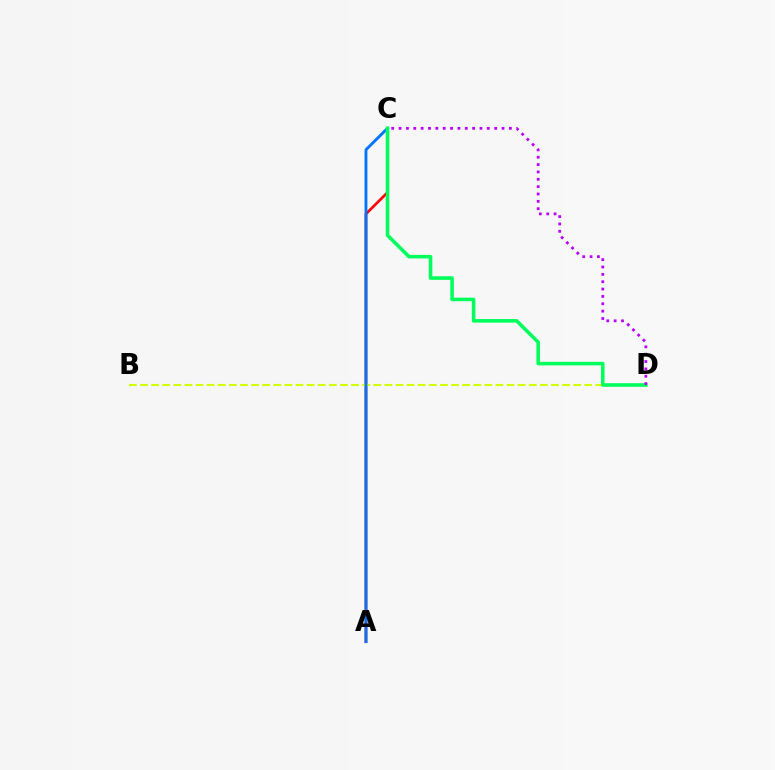{('A', 'C'): [{'color': '#ff0000', 'line_style': 'solid', 'thickness': 1.95}, {'color': '#0074ff', 'line_style': 'solid', 'thickness': 2.05}], ('B', 'D'): [{'color': '#d1ff00', 'line_style': 'dashed', 'thickness': 1.51}], ('C', 'D'): [{'color': '#00ff5c', 'line_style': 'solid', 'thickness': 2.58}, {'color': '#b900ff', 'line_style': 'dotted', 'thickness': 2.0}]}